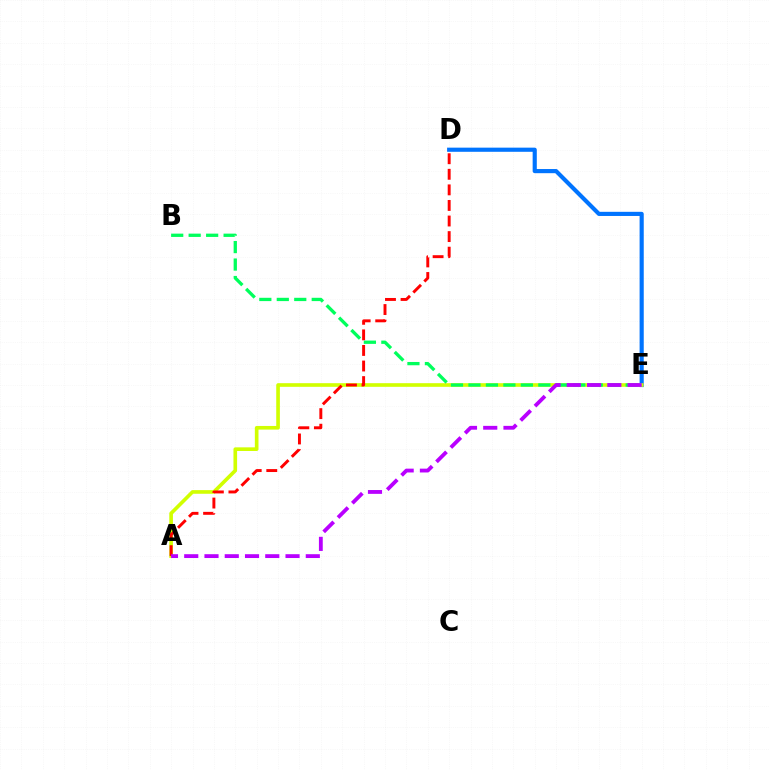{('D', 'E'): [{'color': '#0074ff', 'line_style': 'solid', 'thickness': 2.99}], ('A', 'E'): [{'color': '#d1ff00', 'line_style': 'solid', 'thickness': 2.62}, {'color': '#b900ff', 'line_style': 'dashed', 'thickness': 2.75}], ('A', 'D'): [{'color': '#ff0000', 'line_style': 'dashed', 'thickness': 2.12}], ('B', 'E'): [{'color': '#00ff5c', 'line_style': 'dashed', 'thickness': 2.37}]}